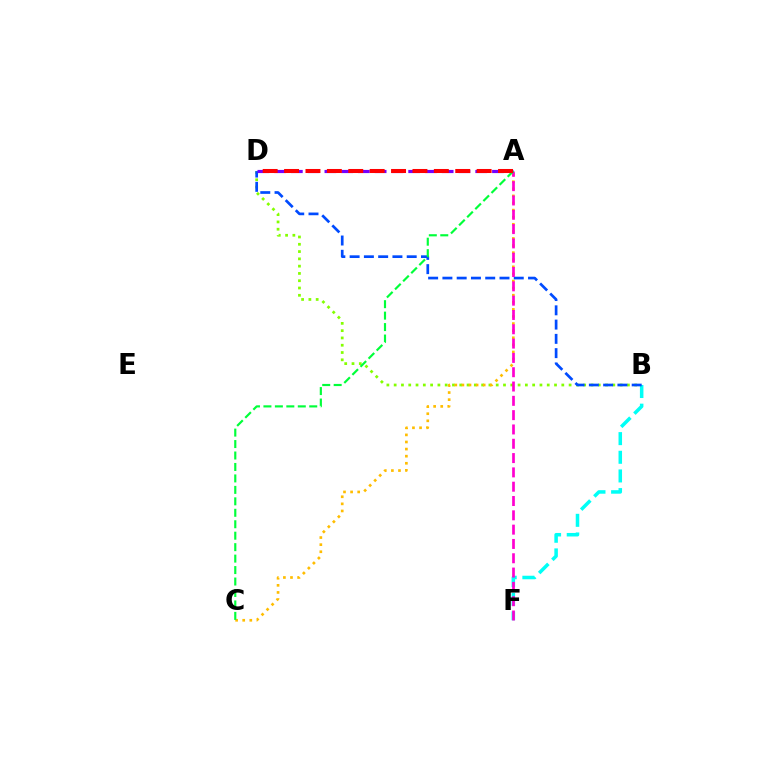{('B', 'F'): [{'color': '#00fff6', 'line_style': 'dashed', 'thickness': 2.53}], ('B', 'D'): [{'color': '#84ff00', 'line_style': 'dotted', 'thickness': 1.98}, {'color': '#004bff', 'line_style': 'dashed', 'thickness': 1.94}], ('A', 'C'): [{'color': '#ffbd00', 'line_style': 'dotted', 'thickness': 1.93}, {'color': '#00ff39', 'line_style': 'dashed', 'thickness': 1.56}], ('A', 'F'): [{'color': '#ff00cf', 'line_style': 'dashed', 'thickness': 1.94}], ('A', 'D'): [{'color': '#7200ff', 'line_style': 'dashed', 'thickness': 2.28}, {'color': '#ff0000', 'line_style': 'dashed', 'thickness': 2.91}]}